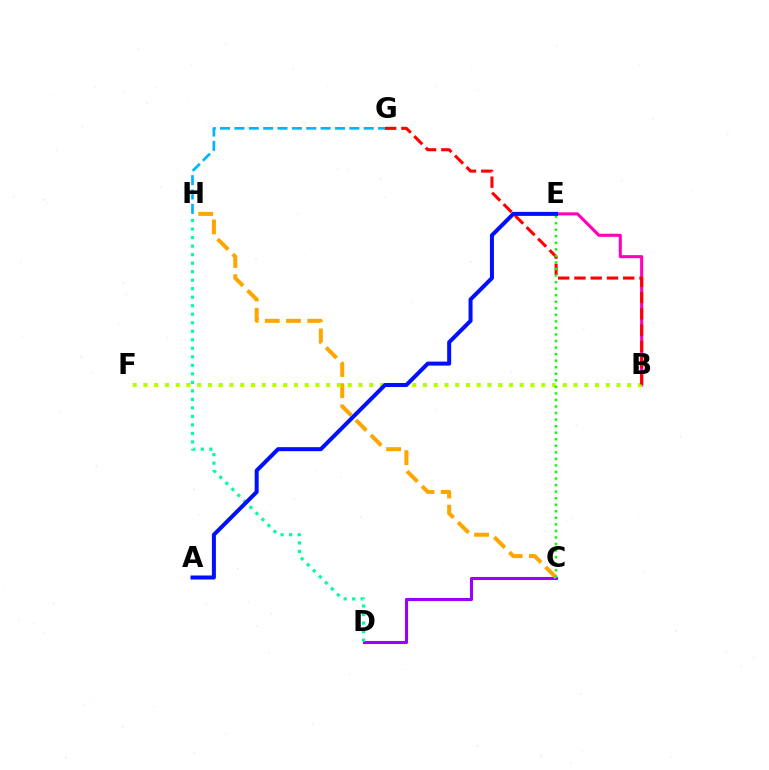{('C', 'D'): [{'color': '#9b00ff', 'line_style': 'solid', 'thickness': 2.22}], ('G', 'H'): [{'color': '#00b5ff', 'line_style': 'dashed', 'thickness': 1.95}], ('D', 'H'): [{'color': '#00ff9d', 'line_style': 'dotted', 'thickness': 2.31}], ('C', 'H'): [{'color': '#ffa500', 'line_style': 'dashed', 'thickness': 2.88}], ('B', 'E'): [{'color': '#ff00bd', 'line_style': 'solid', 'thickness': 2.21}], ('B', 'F'): [{'color': '#b3ff00', 'line_style': 'dotted', 'thickness': 2.92}], ('B', 'G'): [{'color': '#ff0000', 'line_style': 'dashed', 'thickness': 2.21}], ('C', 'E'): [{'color': '#08ff00', 'line_style': 'dotted', 'thickness': 1.78}], ('A', 'E'): [{'color': '#0010ff', 'line_style': 'solid', 'thickness': 2.89}]}